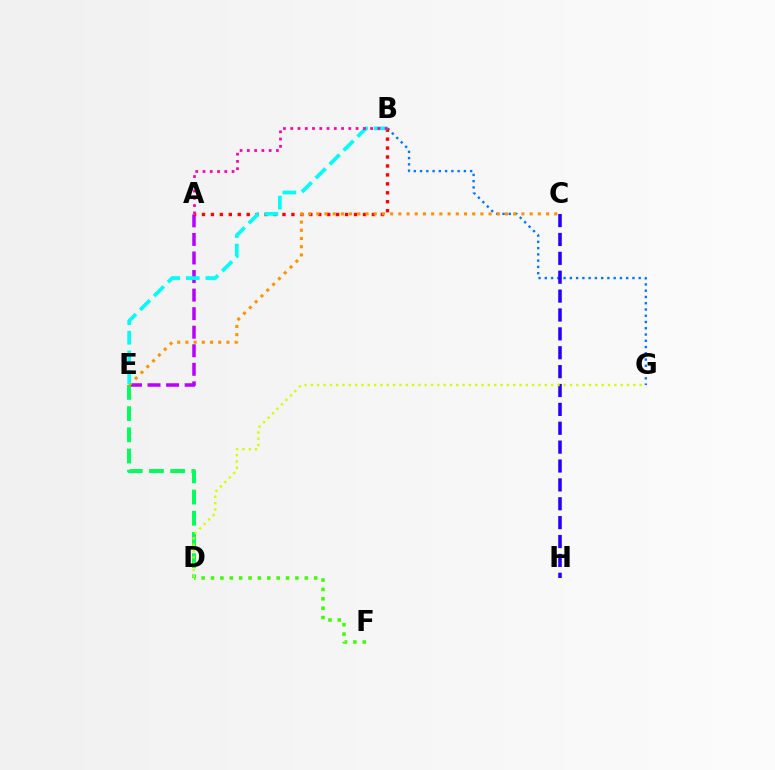{('A', 'E'): [{'color': '#b900ff', 'line_style': 'dashed', 'thickness': 2.52}], ('D', 'E'): [{'color': '#00ff5c', 'line_style': 'dashed', 'thickness': 2.88}], ('B', 'G'): [{'color': '#0074ff', 'line_style': 'dotted', 'thickness': 1.7}], ('A', 'B'): [{'color': '#ff0000', 'line_style': 'dotted', 'thickness': 2.43}, {'color': '#ff00ac', 'line_style': 'dotted', 'thickness': 1.97}], ('C', 'E'): [{'color': '#ff9400', 'line_style': 'dotted', 'thickness': 2.23}], ('D', 'F'): [{'color': '#3dff00', 'line_style': 'dotted', 'thickness': 2.55}], ('B', 'E'): [{'color': '#00fff6', 'line_style': 'dashed', 'thickness': 2.67}], ('C', 'H'): [{'color': '#2500ff', 'line_style': 'dashed', 'thickness': 2.56}], ('D', 'G'): [{'color': '#d1ff00', 'line_style': 'dotted', 'thickness': 1.72}]}